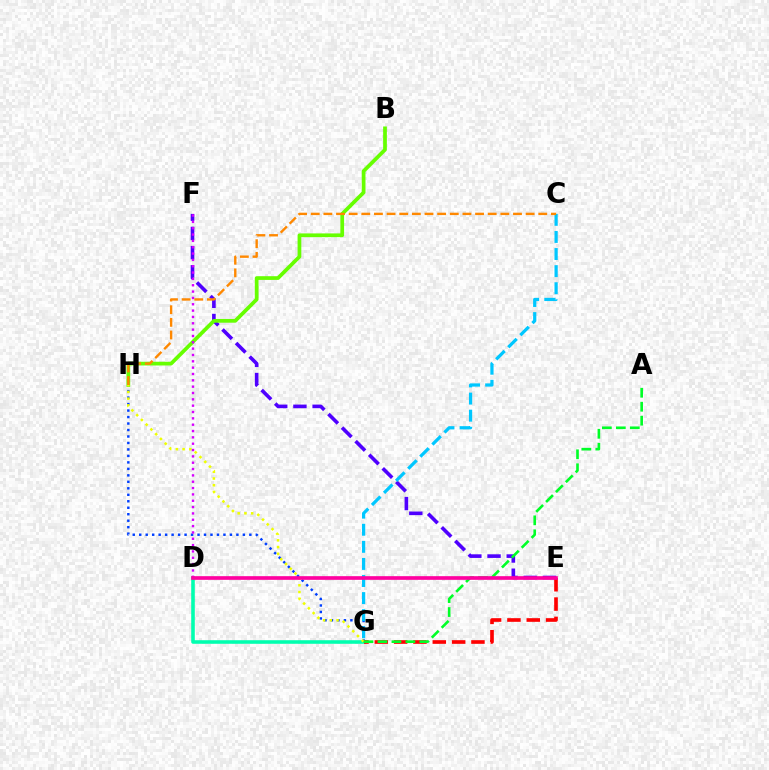{('E', 'F'): [{'color': '#4f00ff', 'line_style': 'dashed', 'thickness': 2.61}], ('D', 'G'): [{'color': '#00ffaf', 'line_style': 'solid', 'thickness': 2.58}], ('G', 'H'): [{'color': '#003fff', 'line_style': 'dotted', 'thickness': 1.76}, {'color': '#eeff00', 'line_style': 'dotted', 'thickness': 1.83}], ('B', 'H'): [{'color': '#66ff00', 'line_style': 'solid', 'thickness': 2.68}], ('C', 'G'): [{'color': '#00c7ff', 'line_style': 'dashed', 'thickness': 2.32}], ('C', 'H'): [{'color': '#ff8800', 'line_style': 'dashed', 'thickness': 1.72}], ('E', 'G'): [{'color': '#ff0000', 'line_style': 'dashed', 'thickness': 2.63}], ('A', 'G'): [{'color': '#00ff27', 'line_style': 'dashed', 'thickness': 1.9}], ('D', 'F'): [{'color': '#d600ff', 'line_style': 'dotted', 'thickness': 1.72}], ('D', 'E'): [{'color': '#ff00a0', 'line_style': 'solid', 'thickness': 2.64}]}